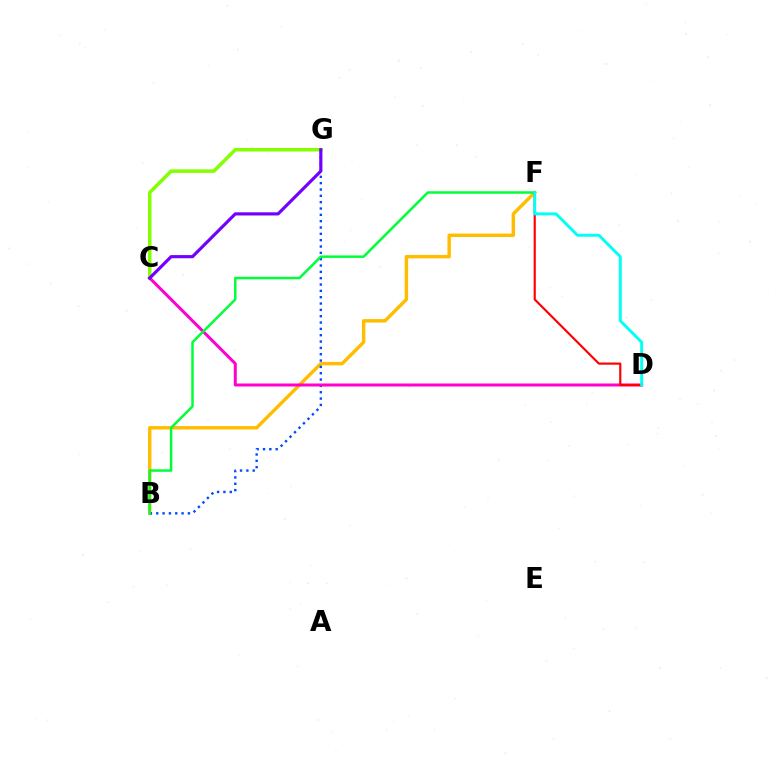{('B', 'F'): [{'color': '#ffbd00', 'line_style': 'solid', 'thickness': 2.47}, {'color': '#00ff39', 'line_style': 'solid', 'thickness': 1.8}], ('B', 'G'): [{'color': '#004bff', 'line_style': 'dotted', 'thickness': 1.72}], ('C', 'G'): [{'color': '#84ff00', 'line_style': 'solid', 'thickness': 2.51}, {'color': '#7200ff', 'line_style': 'solid', 'thickness': 2.27}], ('C', 'D'): [{'color': '#ff00cf', 'line_style': 'solid', 'thickness': 2.17}], ('D', 'F'): [{'color': '#ff0000', 'line_style': 'solid', 'thickness': 1.56}, {'color': '#00fff6', 'line_style': 'solid', 'thickness': 2.11}]}